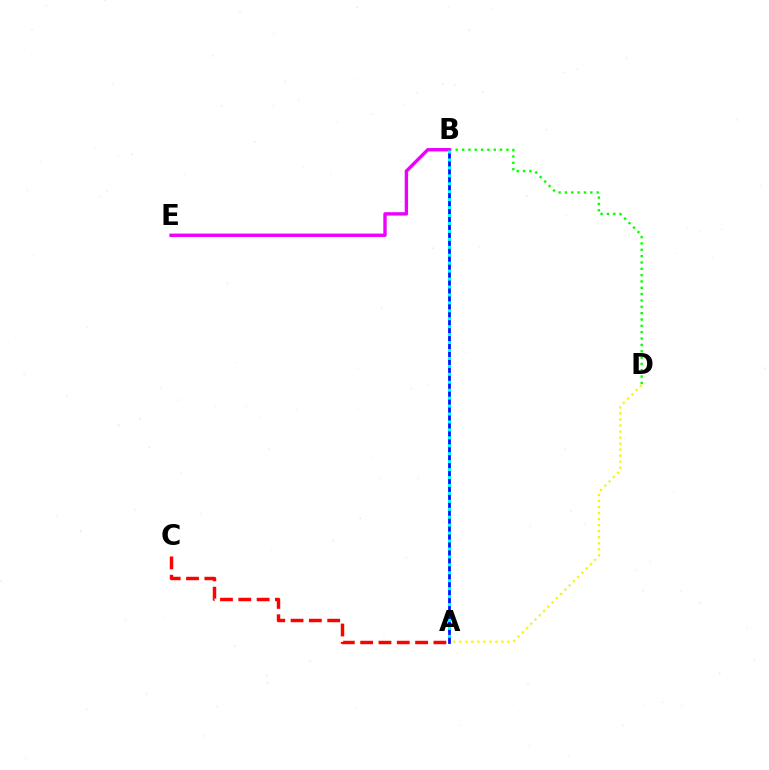{('B', 'D'): [{'color': '#08ff00', 'line_style': 'dotted', 'thickness': 1.72}], ('A', 'D'): [{'color': '#fcf500', 'line_style': 'dotted', 'thickness': 1.64}], ('A', 'C'): [{'color': '#ff0000', 'line_style': 'dashed', 'thickness': 2.49}], ('A', 'B'): [{'color': '#0010ff', 'line_style': 'solid', 'thickness': 2.0}, {'color': '#00fff6', 'line_style': 'dotted', 'thickness': 2.16}], ('B', 'E'): [{'color': '#ee00ff', 'line_style': 'solid', 'thickness': 2.44}]}